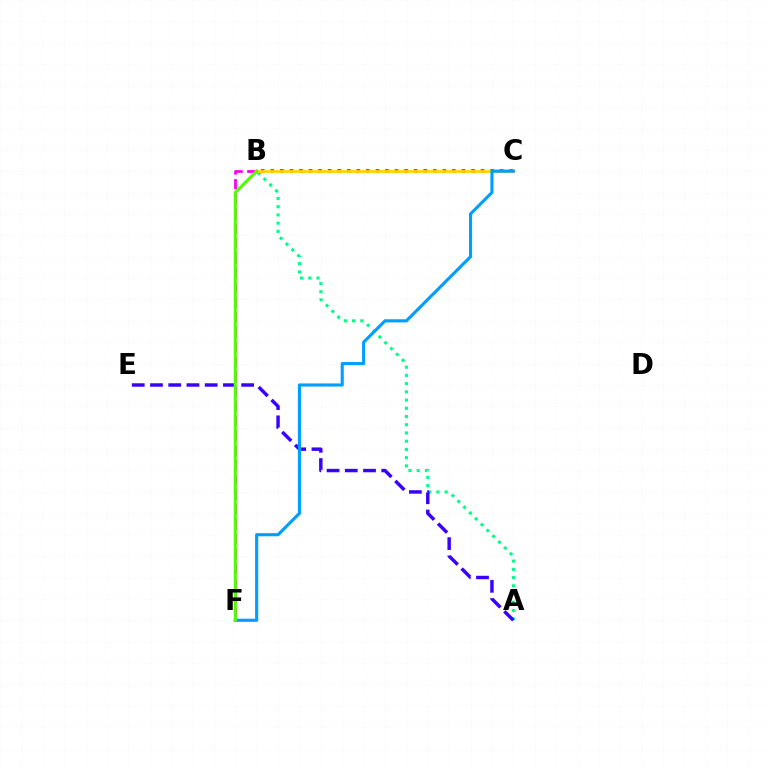{('B', 'C'): [{'color': '#ff0000', 'line_style': 'dotted', 'thickness': 2.6}, {'color': '#ffd500', 'line_style': 'solid', 'thickness': 2.0}], ('A', 'B'): [{'color': '#00ff86', 'line_style': 'dotted', 'thickness': 2.24}], ('A', 'E'): [{'color': '#3700ff', 'line_style': 'dashed', 'thickness': 2.48}], ('B', 'F'): [{'color': '#ff00ed', 'line_style': 'dashed', 'thickness': 2.01}, {'color': '#4fff00', 'line_style': 'solid', 'thickness': 2.21}], ('C', 'F'): [{'color': '#009eff', 'line_style': 'solid', 'thickness': 2.25}]}